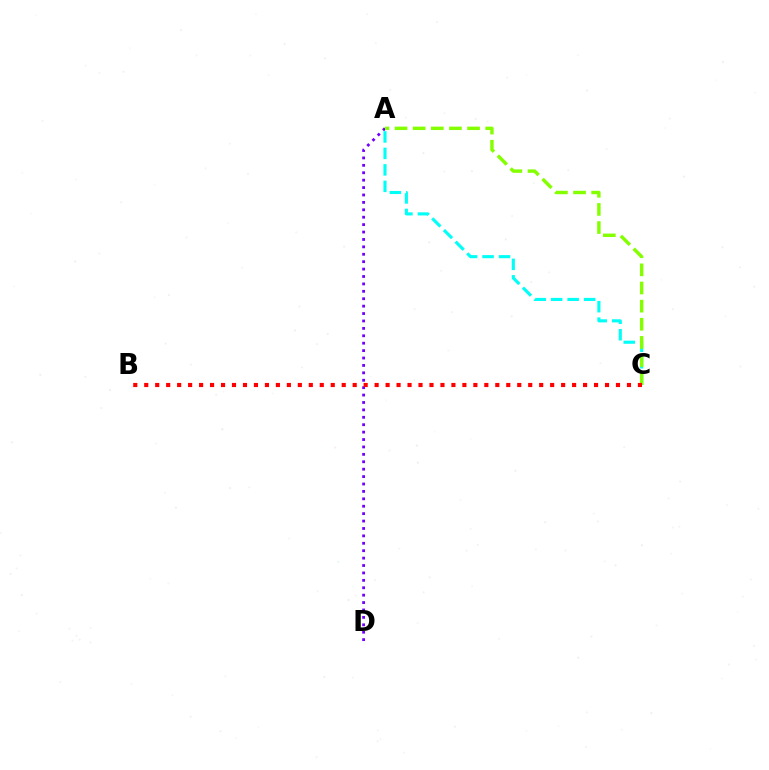{('A', 'D'): [{'color': '#7200ff', 'line_style': 'dotted', 'thickness': 2.01}], ('A', 'C'): [{'color': '#00fff6', 'line_style': 'dashed', 'thickness': 2.24}, {'color': '#84ff00', 'line_style': 'dashed', 'thickness': 2.46}], ('B', 'C'): [{'color': '#ff0000', 'line_style': 'dotted', 'thickness': 2.98}]}